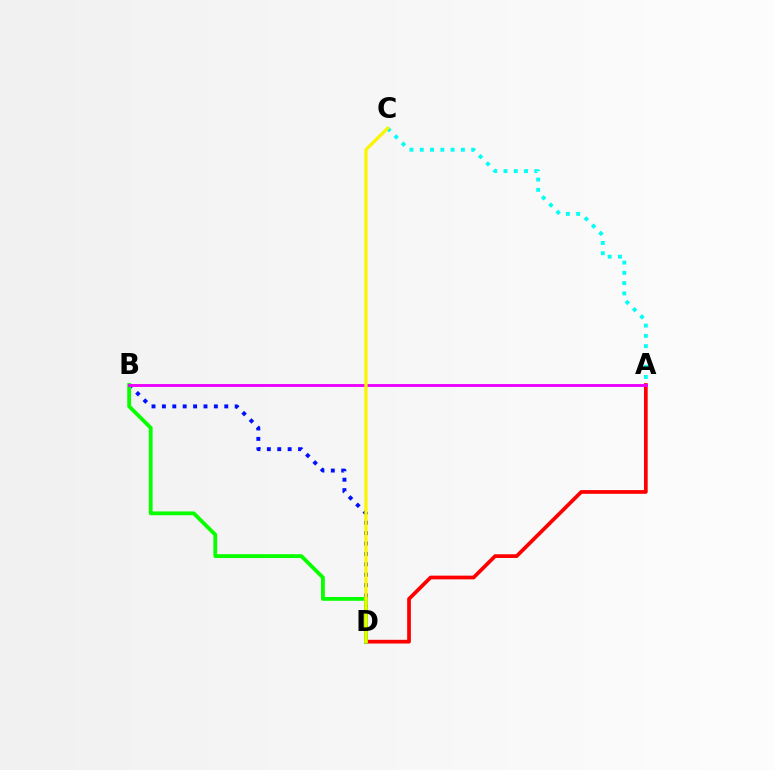{('A', 'C'): [{'color': '#00fff6', 'line_style': 'dotted', 'thickness': 2.79}], ('A', 'D'): [{'color': '#ff0000', 'line_style': 'solid', 'thickness': 2.68}], ('B', 'D'): [{'color': '#0010ff', 'line_style': 'dotted', 'thickness': 2.82}, {'color': '#08ff00', 'line_style': 'solid', 'thickness': 2.75}], ('A', 'B'): [{'color': '#ee00ff', 'line_style': 'solid', 'thickness': 2.07}], ('C', 'D'): [{'color': '#fcf500', 'line_style': 'solid', 'thickness': 2.33}]}